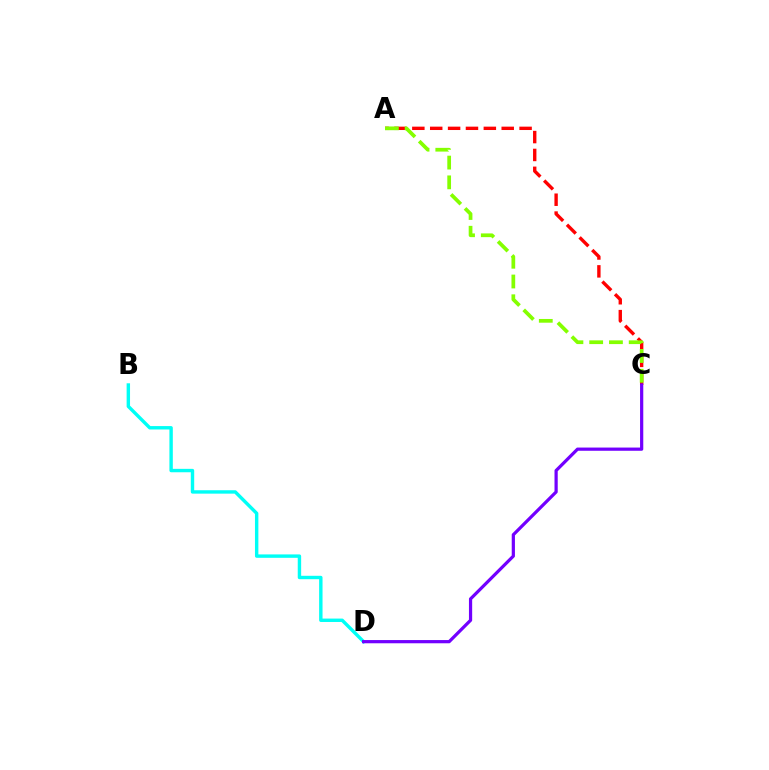{('B', 'D'): [{'color': '#00fff6', 'line_style': 'solid', 'thickness': 2.45}], ('A', 'C'): [{'color': '#ff0000', 'line_style': 'dashed', 'thickness': 2.43}, {'color': '#84ff00', 'line_style': 'dashed', 'thickness': 2.68}], ('C', 'D'): [{'color': '#7200ff', 'line_style': 'solid', 'thickness': 2.31}]}